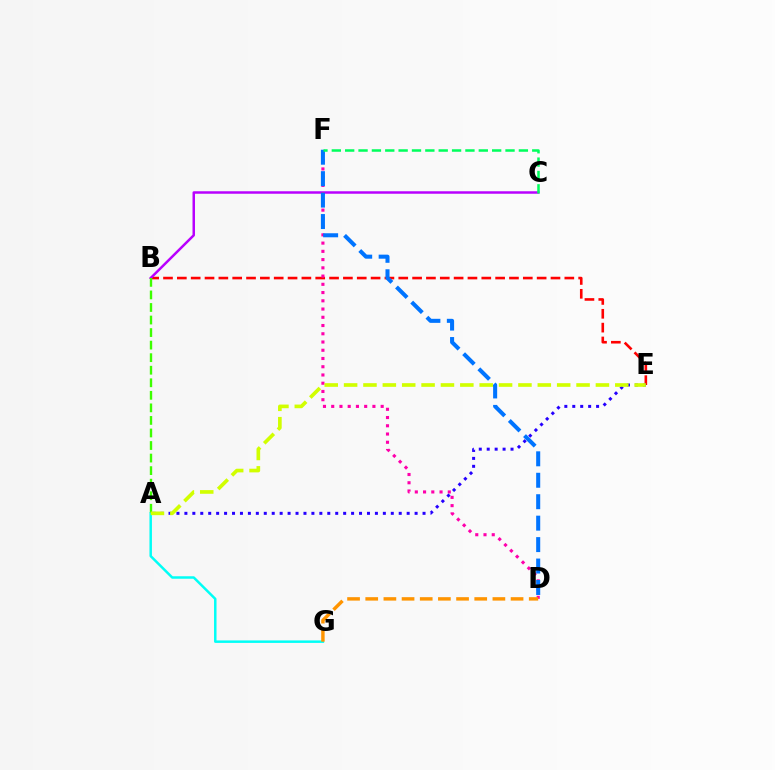{('B', 'E'): [{'color': '#ff0000', 'line_style': 'dashed', 'thickness': 1.88}], ('A', 'G'): [{'color': '#00fff6', 'line_style': 'solid', 'thickness': 1.79}], ('B', 'C'): [{'color': '#b900ff', 'line_style': 'solid', 'thickness': 1.79}], ('D', 'F'): [{'color': '#ff00ac', 'line_style': 'dotted', 'thickness': 2.24}, {'color': '#0074ff', 'line_style': 'dashed', 'thickness': 2.91}], ('A', 'E'): [{'color': '#2500ff', 'line_style': 'dotted', 'thickness': 2.16}, {'color': '#d1ff00', 'line_style': 'dashed', 'thickness': 2.63}], ('A', 'B'): [{'color': '#3dff00', 'line_style': 'dashed', 'thickness': 1.7}], ('C', 'F'): [{'color': '#00ff5c', 'line_style': 'dashed', 'thickness': 1.82}], ('D', 'G'): [{'color': '#ff9400', 'line_style': 'dashed', 'thickness': 2.47}]}